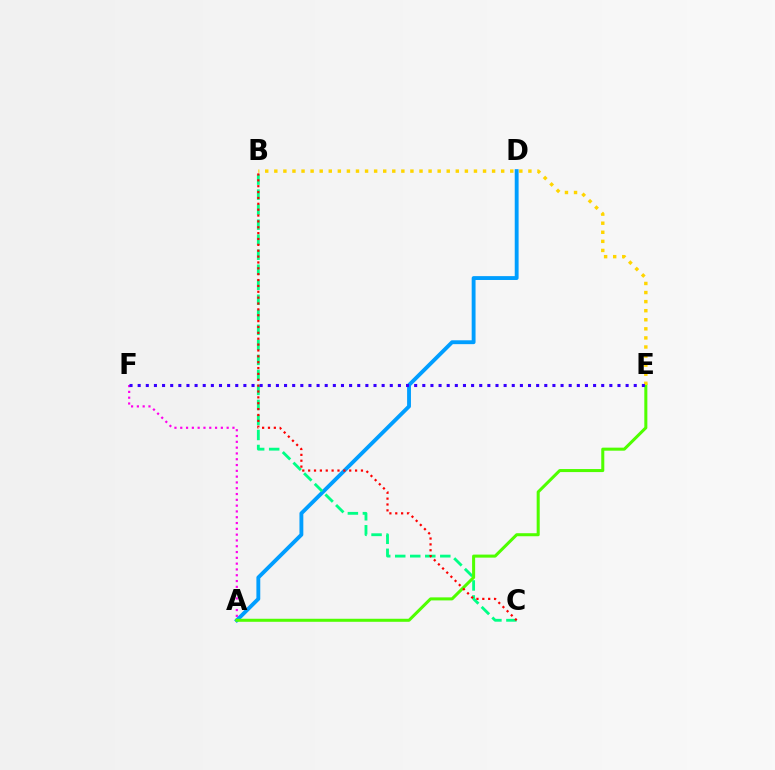{('A', 'D'): [{'color': '#009eff', 'line_style': 'solid', 'thickness': 2.78}], ('B', 'C'): [{'color': '#00ff86', 'line_style': 'dashed', 'thickness': 2.04}, {'color': '#ff0000', 'line_style': 'dotted', 'thickness': 1.59}], ('A', 'F'): [{'color': '#ff00ed', 'line_style': 'dotted', 'thickness': 1.58}], ('A', 'E'): [{'color': '#4fff00', 'line_style': 'solid', 'thickness': 2.19}], ('B', 'E'): [{'color': '#ffd500', 'line_style': 'dotted', 'thickness': 2.47}], ('E', 'F'): [{'color': '#3700ff', 'line_style': 'dotted', 'thickness': 2.21}]}